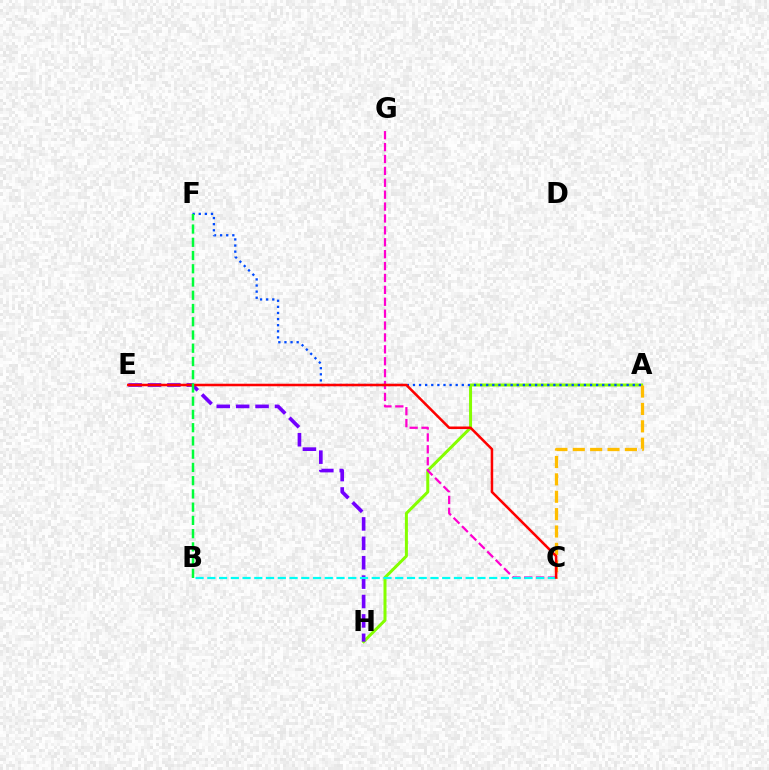{('A', 'H'): [{'color': '#84ff00', 'line_style': 'solid', 'thickness': 2.16}], ('E', 'H'): [{'color': '#7200ff', 'line_style': 'dashed', 'thickness': 2.64}], ('A', 'C'): [{'color': '#ffbd00', 'line_style': 'dashed', 'thickness': 2.36}], ('C', 'G'): [{'color': '#ff00cf', 'line_style': 'dashed', 'thickness': 1.62}], ('A', 'F'): [{'color': '#004bff', 'line_style': 'dotted', 'thickness': 1.66}], ('B', 'C'): [{'color': '#00fff6', 'line_style': 'dashed', 'thickness': 1.6}], ('C', 'E'): [{'color': '#ff0000', 'line_style': 'solid', 'thickness': 1.83}], ('B', 'F'): [{'color': '#00ff39', 'line_style': 'dashed', 'thickness': 1.8}]}